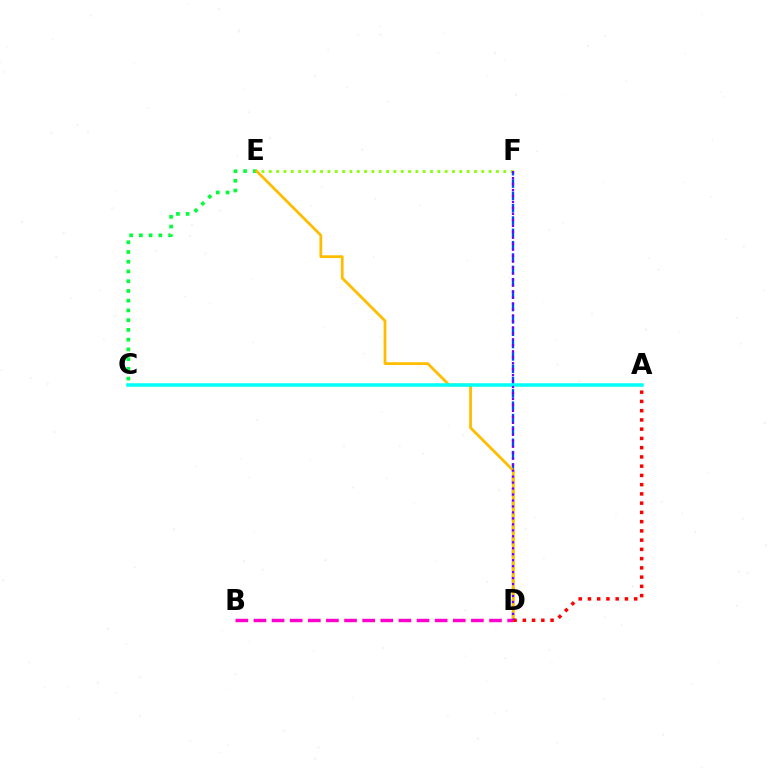{('C', 'E'): [{'color': '#00ff39', 'line_style': 'dotted', 'thickness': 2.65}], ('D', 'F'): [{'color': '#004bff', 'line_style': 'dashed', 'thickness': 1.68}, {'color': '#7200ff', 'line_style': 'dotted', 'thickness': 1.62}], ('E', 'F'): [{'color': '#84ff00', 'line_style': 'dotted', 'thickness': 1.99}], ('D', 'E'): [{'color': '#ffbd00', 'line_style': 'solid', 'thickness': 2.0}], ('B', 'D'): [{'color': '#ff00cf', 'line_style': 'dashed', 'thickness': 2.46}], ('A', 'C'): [{'color': '#00fff6', 'line_style': 'solid', 'thickness': 2.53}], ('A', 'D'): [{'color': '#ff0000', 'line_style': 'dotted', 'thickness': 2.51}]}